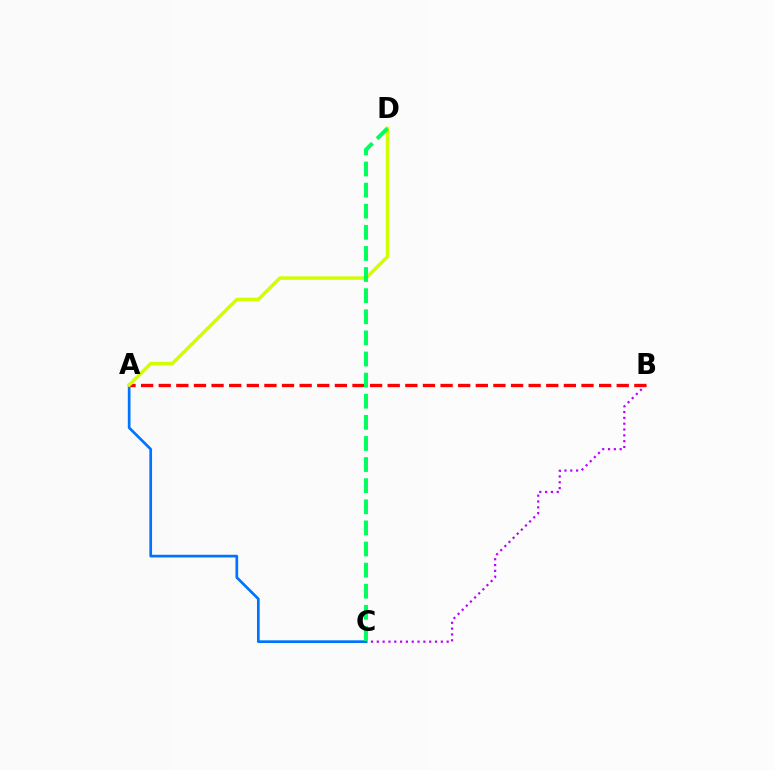{('B', 'C'): [{'color': '#b900ff', 'line_style': 'dotted', 'thickness': 1.58}], ('A', 'C'): [{'color': '#0074ff', 'line_style': 'solid', 'thickness': 1.94}], ('A', 'B'): [{'color': '#ff0000', 'line_style': 'dashed', 'thickness': 2.39}], ('A', 'D'): [{'color': '#d1ff00', 'line_style': 'solid', 'thickness': 2.49}], ('C', 'D'): [{'color': '#00ff5c', 'line_style': 'dashed', 'thickness': 2.87}]}